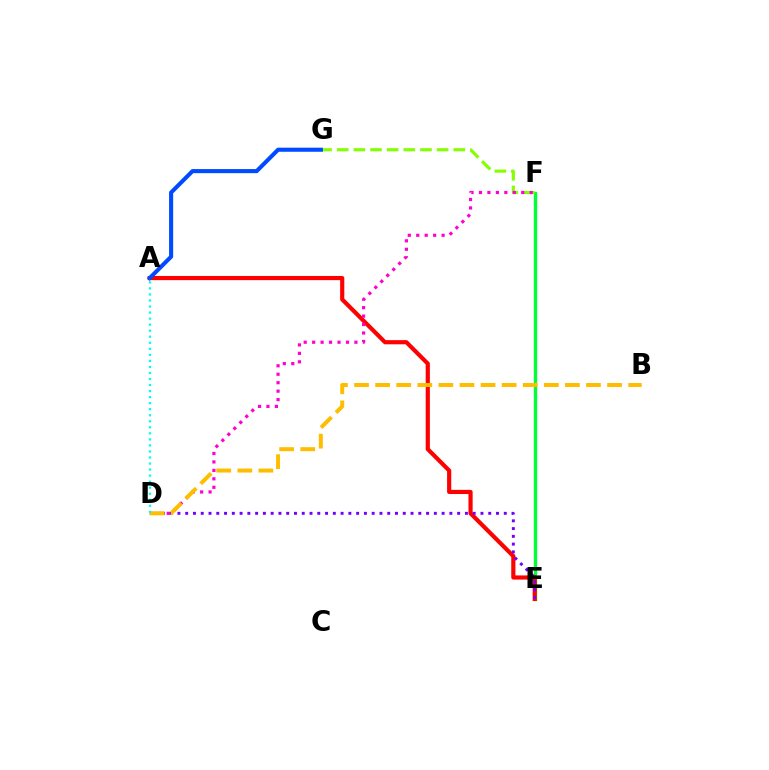{('E', 'F'): [{'color': '#00ff39', 'line_style': 'solid', 'thickness': 2.42}], ('F', 'G'): [{'color': '#84ff00', 'line_style': 'dashed', 'thickness': 2.26}], ('A', 'E'): [{'color': '#ff0000', 'line_style': 'solid', 'thickness': 3.0}], ('D', 'F'): [{'color': '#ff00cf', 'line_style': 'dotted', 'thickness': 2.3}], ('A', 'G'): [{'color': '#004bff', 'line_style': 'solid', 'thickness': 2.94}], ('D', 'E'): [{'color': '#7200ff', 'line_style': 'dotted', 'thickness': 2.11}], ('B', 'D'): [{'color': '#ffbd00', 'line_style': 'dashed', 'thickness': 2.86}], ('A', 'D'): [{'color': '#00fff6', 'line_style': 'dotted', 'thickness': 1.64}]}